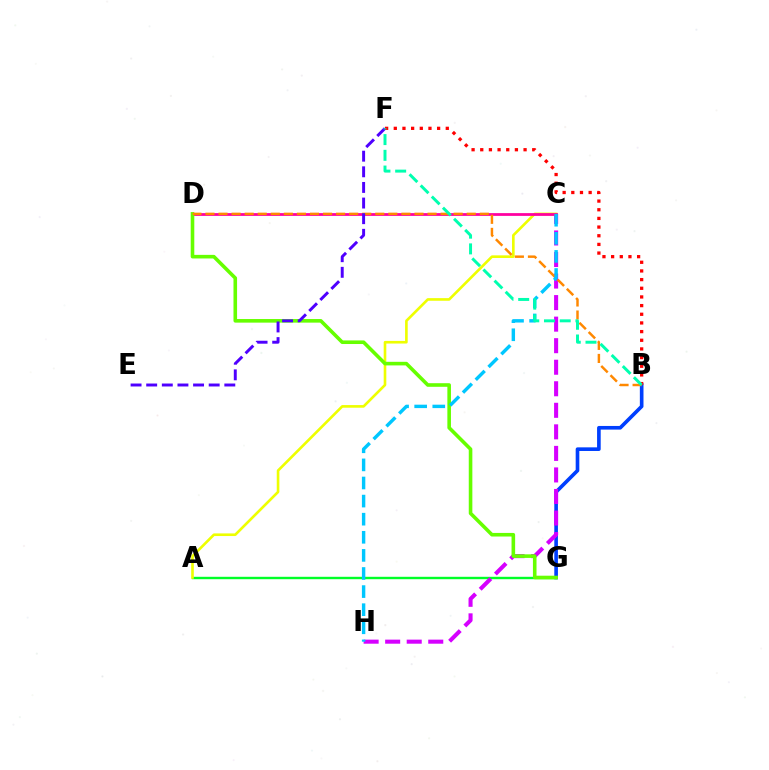{('B', 'G'): [{'color': '#003fff', 'line_style': 'solid', 'thickness': 2.62}], ('A', 'G'): [{'color': '#00ff27', 'line_style': 'solid', 'thickness': 1.72}], ('A', 'C'): [{'color': '#eeff00', 'line_style': 'solid', 'thickness': 1.9}], ('C', 'H'): [{'color': '#d600ff', 'line_style': 'dashed', 'thickness': 2.93}, {'color': '#00c7ff', 'line_style': 'dashed', 'thickness': 2.46}], ('C', 'D'): [{'color': '#ff00a0', 'line_style': 'solid', 'thickness': 1.99}], ('D', 'G'): [{'color': '#66ff00', 'line_style': 'solid', 'thickness': 2.59}], ('B', 'D'): [{'color': '#ff8800', 'line_style': 'dashed', 'thickness': 1.77}], ('E', 'F'): [{'color': '#4f00ff', 'line_style': 'dashed', 'thickness': 2.12}], ('B', 'F'): [{'color': '#ff0000', 'line_style': 'dotted', 'thickness': 2.35}, {'color': '#00ffaf', 'line_style': 'dashed', 'thickness': 2.14}]}